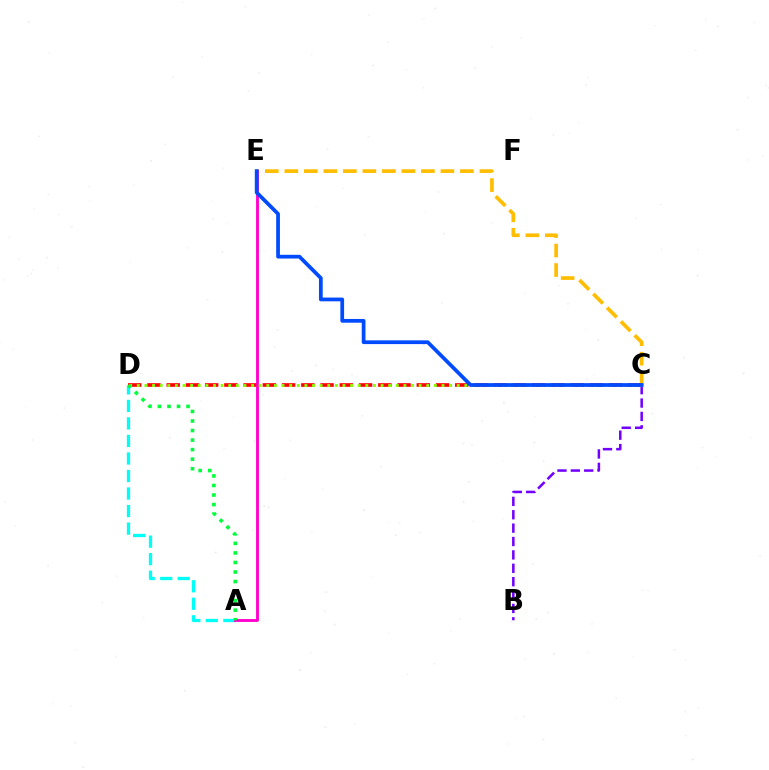{('A', 'D'): [{'color': '#00fff6', 'line_style': 'dashed', 'thickness': 2.38}, {'color': '#00ff39', 'line_style': 'dotted', 'thickness': 2.59}], ('C', 'E'): [{'color': '#ffbd00', 'line_style': 'dashed', 'thickness': 2.65}, {'color': '#004bff', 'line_style': 'solid', 'thickness': 2.69}], ('C', 'D'): [{'color': '#ff0000', 'line_style': 'dashed', 'thickness': 2.61}, {'color': '#84ff00', 'line_style': 'dotted', 'thickness': 2.07}], ('A', 'E'): [{'color': '#ff00cf', 'line_style': 'solid', 'thickness': 2.06}], ('B', 'C'): [{'color': '#7200ff', 'line_style': 'dashed', 'thickness': 1.82}]}